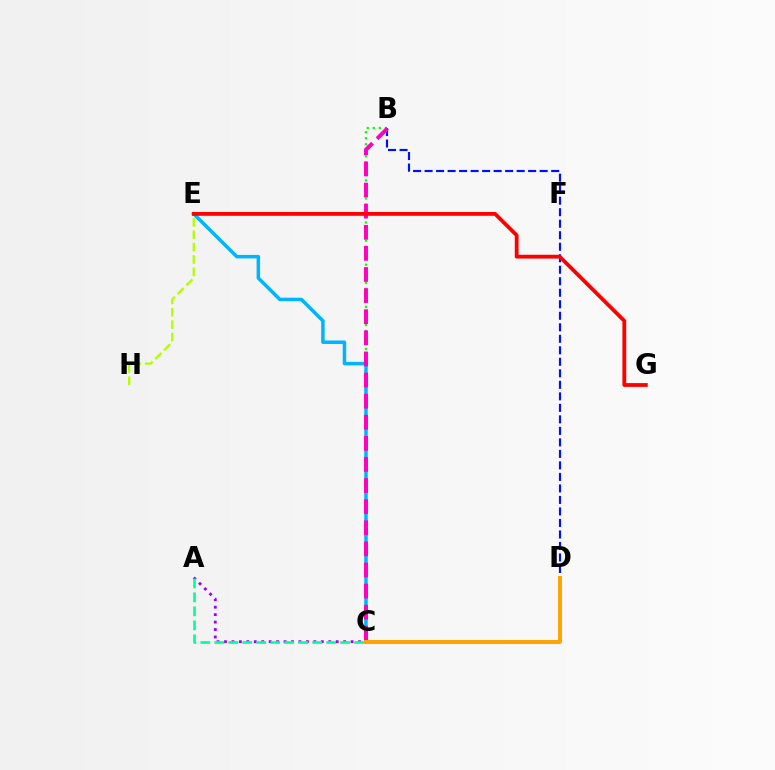{('B', 'D'): [{'color': '#0010ff', 'line_style': 'dashed', 'thickness': 1.56}], ('A', 'C'): [{'color': '#9b00ff', 'line_style': 'dotted', 'thickness': 2.02}, {'color': '#00ff9d', 'line_style': 'dashed', 'thickness': 1.9}], ('B', 'C'): [{'color': '#08ff00', 'line_style': 'dotted', 'thickness': 1.64}, {'color': '#ff00bd', 'line_style': 'dashed', 'thickness': 2.87}], ('C', 'E'): [{'color': '#00b5ff', 'line_style': 'solid', 'thickness': 2.52}], ('E', 'H'): [{'color': '#b3ff00', 'line_style': 'dashed', 'thickness': 1.68}], ('E', 'G'): [{'color': '#ff0000', 'line_style': 'solid', 'thickness': 2.74}], ('C', 'D'): [{'color': '#ffa500', 'line_style': 'solid', 'thickness': 2.84}]}